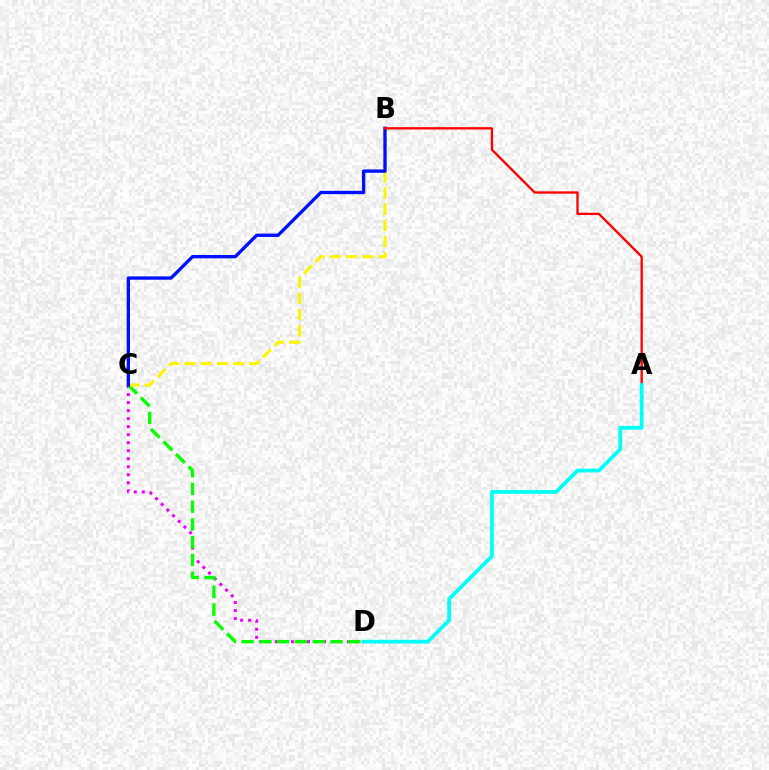{('C', 'D'): [{'color': '#ee00ff', 'line_style': 'dotted', 'thickness': 2.18}, {'color': '#08ff00', 'line_style': 'dashed', 'thickness': 2.41}], ('B', 'C'): [{'color': '#fcf500', 'line_style': 'dashed', 'thickness': 2.2}, {'color': '#0010ff', 'line_style': 'solid', 'thickness': 2.39}], ('A', 'B'): [{'color': '#ff0000', 'line_style': 'solid', 'thickness': 1.68}], ('A', 'D'): [{'color': '#00fff6', 'line_style': 'solid', 'thickness': 2.7}]}